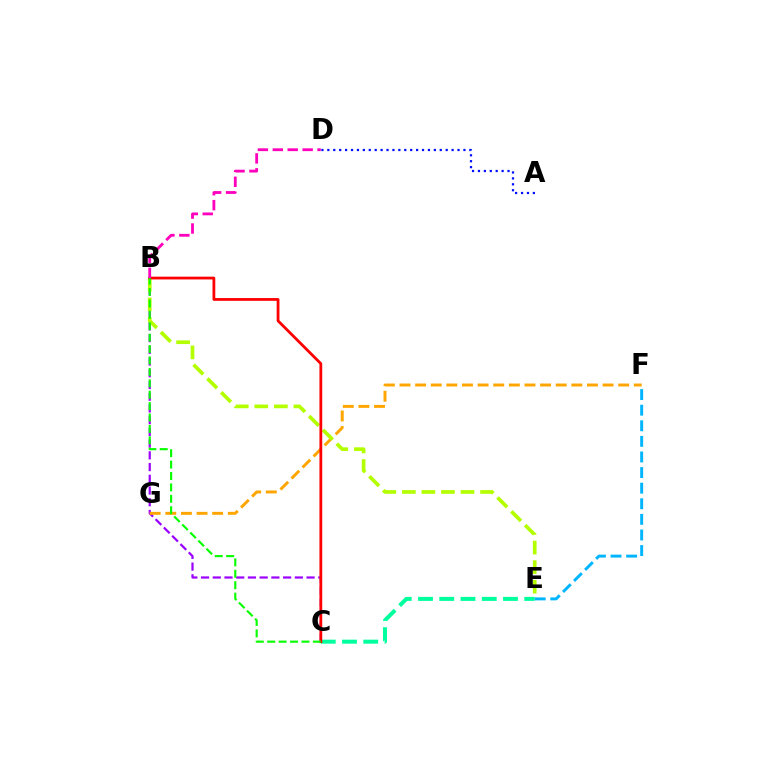{('B', 'C'): [{'color': '#9b00ff', 'line_style': 'dashed', 'thickness': 1.59}, {'color': '#ff0000', 'line_style': 'solid', 'thickness': 2.0}, {'color': '#08ff00', 'line_style': 'dashed', 'thickness': 1.55}], ('F', 'G'): [{'color': '#ffa500', 'line_style': 'dashed', 'thickness': 2.12}], ('C', 'E'): [{'color': '#00ff9d', 'line_style': 'dashed', 'thickness': 2.89}], ('A', 'D'): [{'color': '#0010ff', 'line_style': 'dotted', 'thickness': 1.61}], ('B', 'E'): [{'color': '#b3ff00', 'line_style': 'dashed', 'thickness': 2.66}], ('E', 'F'): [{'color': '#00b5ff', 'line_style': 'dashed', 'thickness': 2.12}], ('B', 'D'): [{'color': '#ff00bd', 'line_style': 'dashed', 'thickness': 2.03}]}